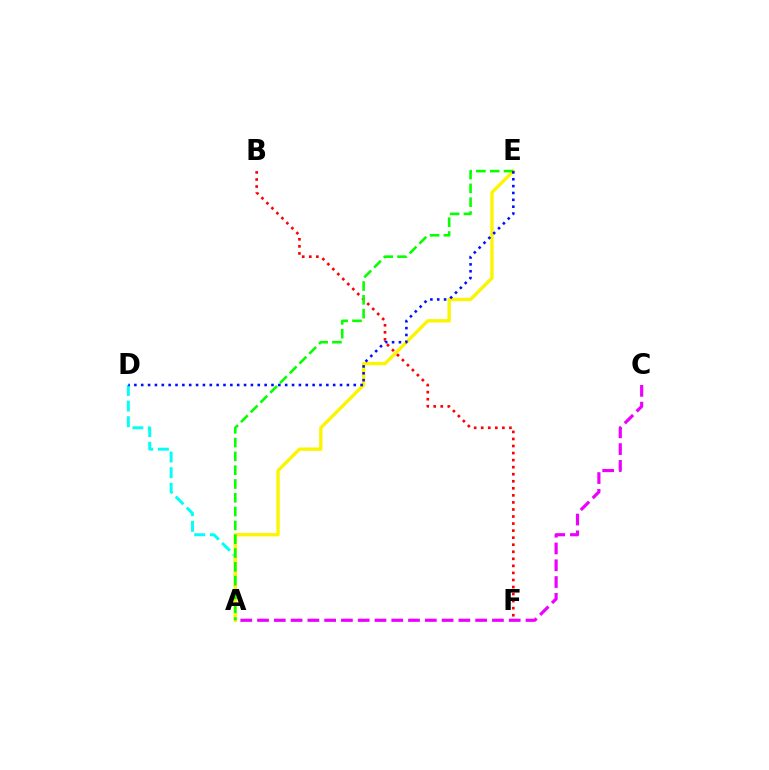{('A', 'D'): [{'color': '#00fff6', 'line_style': 'dashed', 'thickness': 2.12}], ('A', 'E'): [{'color': '#fcf500', 'line_style': 'solid', 'thickness': 2.41}, {'color': '#08ff00', 'line_style': 'dashed', 'thickness': 1.88}], ('B', 'F'): [{'color': '#ff0000', 'line_style': 'dotted', 'thickness': 1.92}], ('A', 'C'): [{'color': '#ee00ff', 'line_style': 'dashed', 'thickness': 2.28}], ('D', 'E'): [{'color': '#0010ff', 'line_style': 'dotted', 'thickness': 1.86}]}